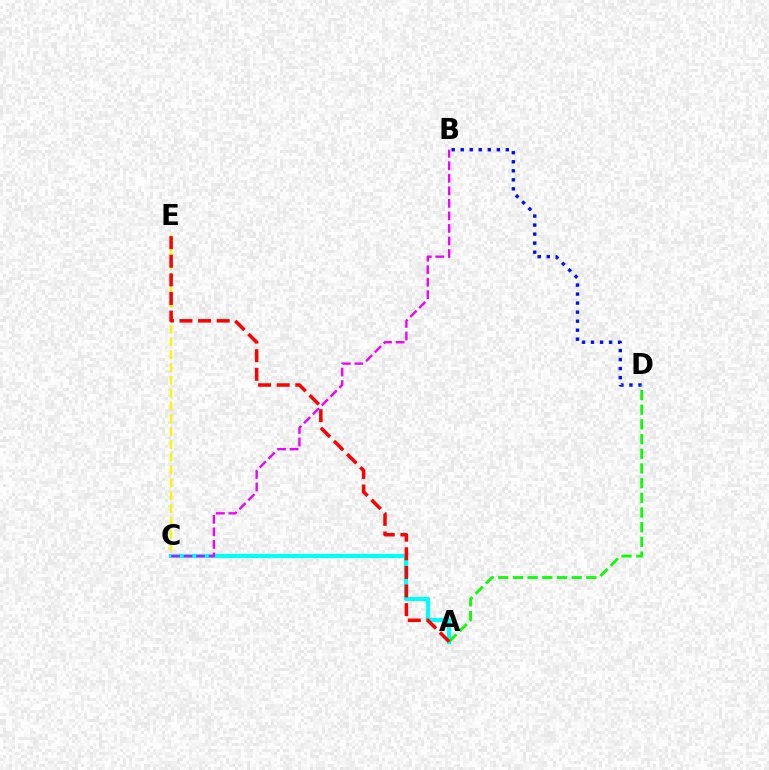{('C', 'E'): [{'color': '#fcf500', 'line_style': 'dashed', 'thickness': 1.74}], ('A', 'C'): [{'color': '#00fff6', 'line_style': 'solid', 'thickness': 2.98}], ('B', 'D'): [{'color': '#0010ff', 'line_style': 'dotted', 'thickness': 2.45}], ('A', 'D'): [{'color': '#08ff00', 'line_style': 'dashed', 'thickness': 1.99}], ('A', 'E'): [{'color': '#ff0000', 'line_style': 'dashed', 'thickness': 2.53}], ('B', 'C'): [{'color': '#ee00ff', 'line_style': 'dashed', 'thickness': 1.7}]}